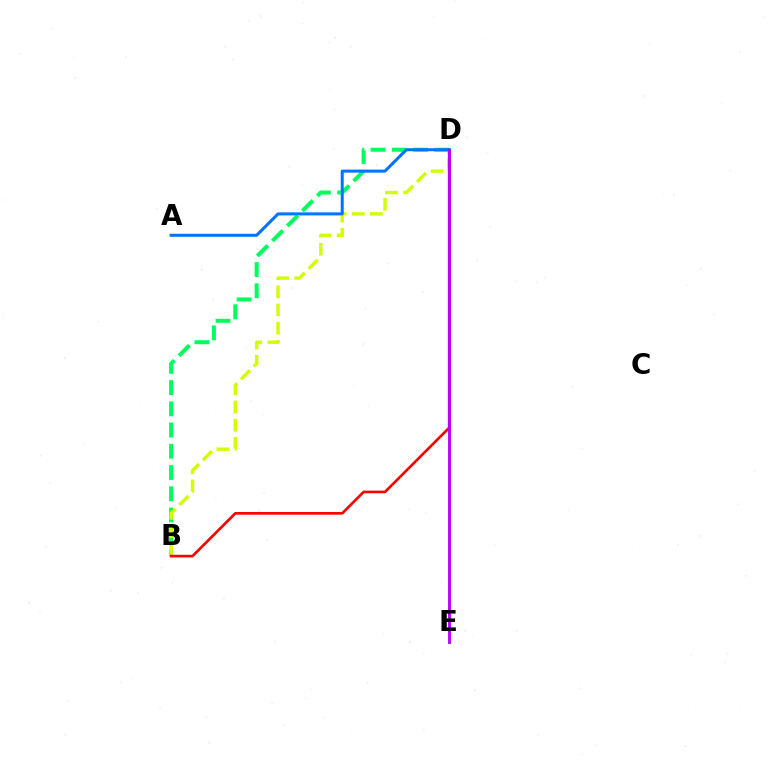{('B', 'D'): [{'color': '#00ff5c', 'line_style': 'dashed', 'thickness': 2.88}, {'color': '#d1ff00', 'line_style': 'dashed', 'thickness': 2.47}, {'color': '#ff0000', 'line_style': 'solid', 'thickness': 1.92}], ('A', 'D'): [{'color': '#0074ff', 'line_style': 'solid', 'thickness': 2.18}], ('D', 'E'): [{'color': '#b900ff', 'line_style': 'solid', 'thickness': 2.06}]}